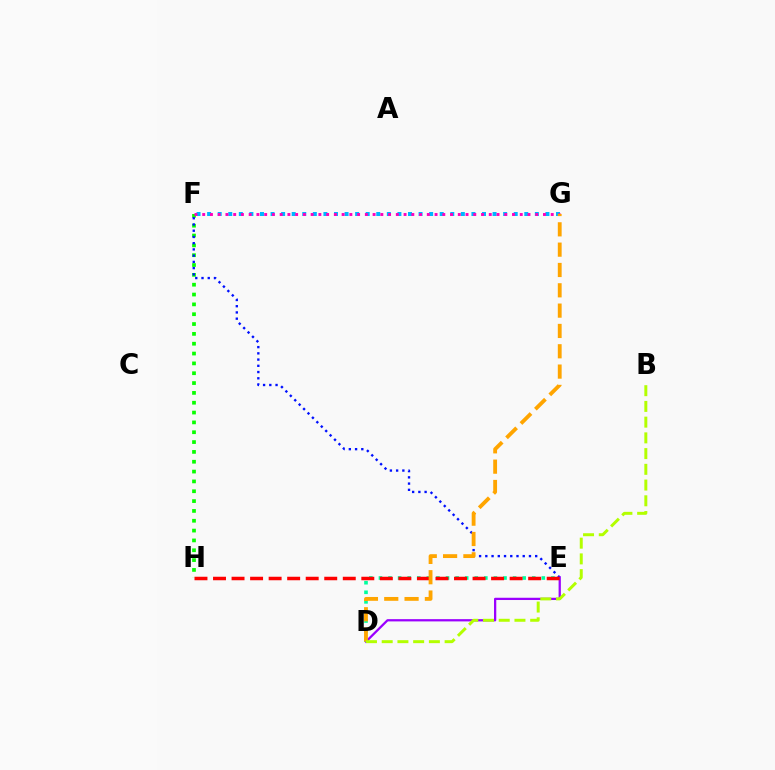{('F', 'H'): [{'color': '#08ff00', 'line_style': 'dotted', 'thickness': 2.67}], ('E', 'F'): [{'color': '#0010ff', 'line_style': 'dotted', 'thickness': 1.69}], ('D', 'E'): [{'color': '#9b00ff', 'line_style': 'solid', 'thickness': 1.63}, {'color': '#00ff9d', 'line_style': 'dotted', 'thickness': 2.6}], ('F', 'G'): [{'color': '#00b5ff', 'line_style': 'dotted', 'thickness': 2.87}, {'color': '#ff00bd', 'line_style': 'dotted', 'thickness': 2.1}], ('E', 'H'): [{'color': '#ff0000', 'line_style': 'dashed', 'thickness': 2.52}], ('D', 'G'): [{'color': '#ffa500', 'line_style': 'dashed', 'thickness': 2.76}], ('B', 'D'): [{'color': '#b3ff00', 'line_style': 'dashed', 'thickness': 2.14}]}